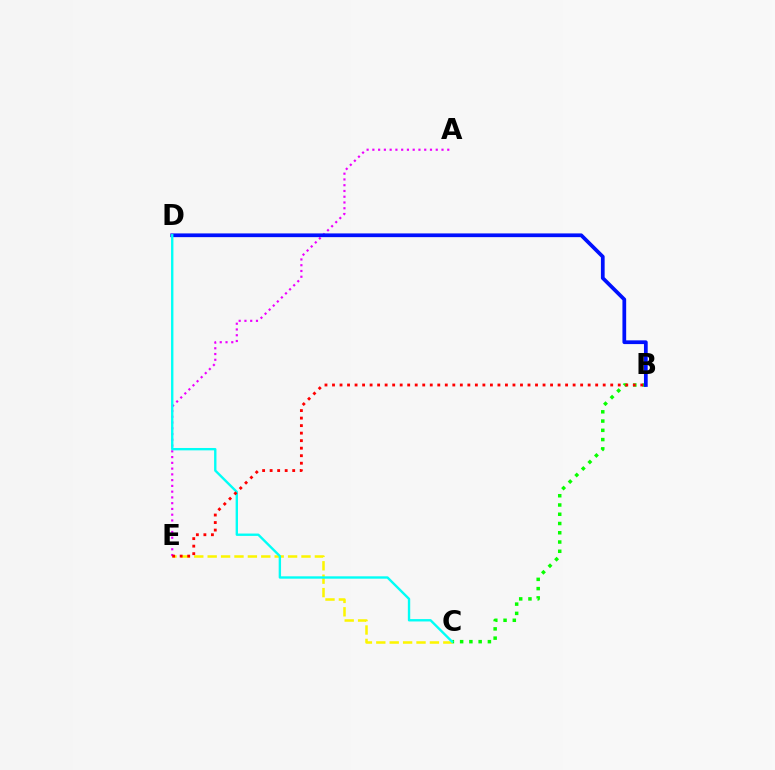{('B', 'C'): [{'color': '#08ff00', 'line_style': 'dotted', 'thickness': 2.52}], ('C', 'E'): [{'color': '#fcf500', 'line_style': 'dashed', 'thickness': 1.82}], ('A', 'E'): [{'color': '#ee00ff', 'line_style': 'dotted', 'thickness': 1.57}], ('B', 'D'): [{'color': '#0010ff', 'line_style': 'solid', 'thickness': 2.69}], ('C', 'D'): [{'color': '#00fff6', 'line_style': 'solid', 'thickness': 1.71}], ('B', 'E'): [{'color': '#ff0000', 'line_style': 'dotted', 'thickness': 2.04}]}